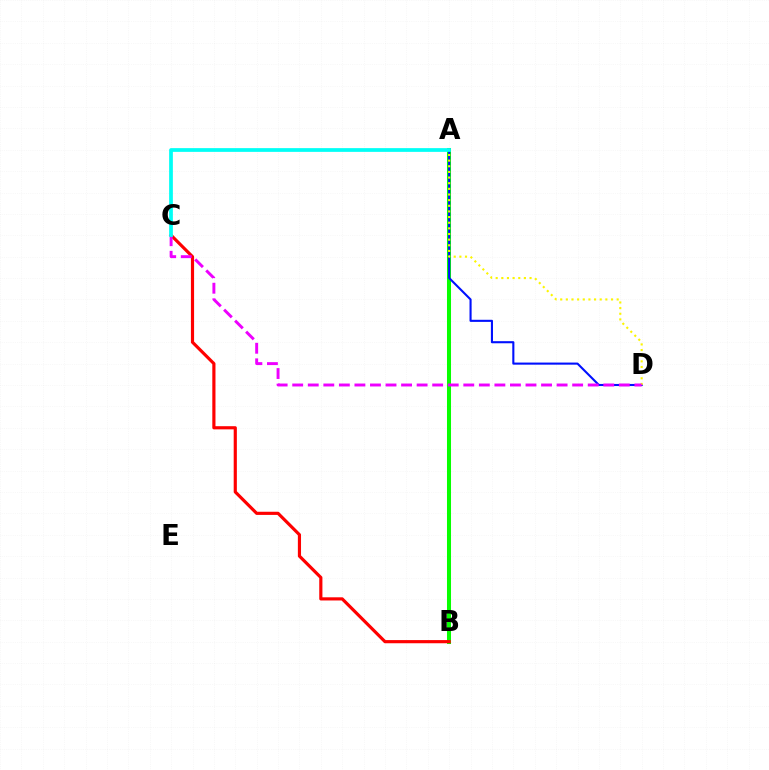{('A', 'B'): [{'color': '#08ff00', 'line_style': 'solid', 'thickness': 2.9}], ('A', 'D'): [{'color': '#0010ff', 'line_style': 'solid', 'thickness': 1.51}, {'color': '#fcf500', 'line_style': 'dotted', 'thickness': 1.53}], ('B', 'C'): [{'color': '#ff0000', 'line_style': 'solid', 'thickness': 2.28}], ('C', 'D'): [{'color': '#ee00ff', 'line_style': 'dashed', 'thickness': 2.11}], ('A', 'C'): [{'color': '#00fff6', 'line_style': 'solid', 'thickness': 2.69}]}